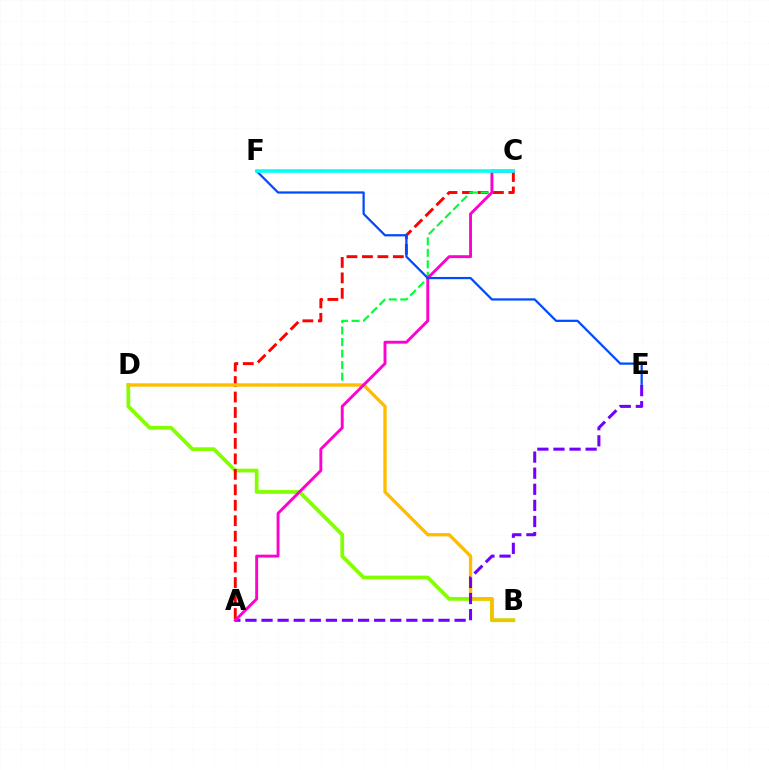{('B', 'D'): [{'color': '#84ff00', 'line_style': 'solid', 'thickness': 2.7}, {'color': '#ffbd00', 'line_style': 'solid', 'thickness': 2.41}], ('A', 'C'): [{'color': '#ff0000', 'line_style': 'dashed', 'thickness': 2.1}, {'color': '#ff00cf', 'line_style': 'solid', 'thickness': 2.09}], ('C', 'D'): [{'color': '#00ff39', 'line_style': 'dashed', 'thickness': 1.56}], ('A', 'E'): [{'color': '#7200ff', 'line_style': 'dashed', 'thickness': 2.19}], ('E', 'F'): [{'color': '#004bff', 'line_style': 'solid', 'thickness': 1.61}], ('C', 'F'): [{'color': '#00fff6', 'line_style': 'solid', 'thickness': 2.57}]}